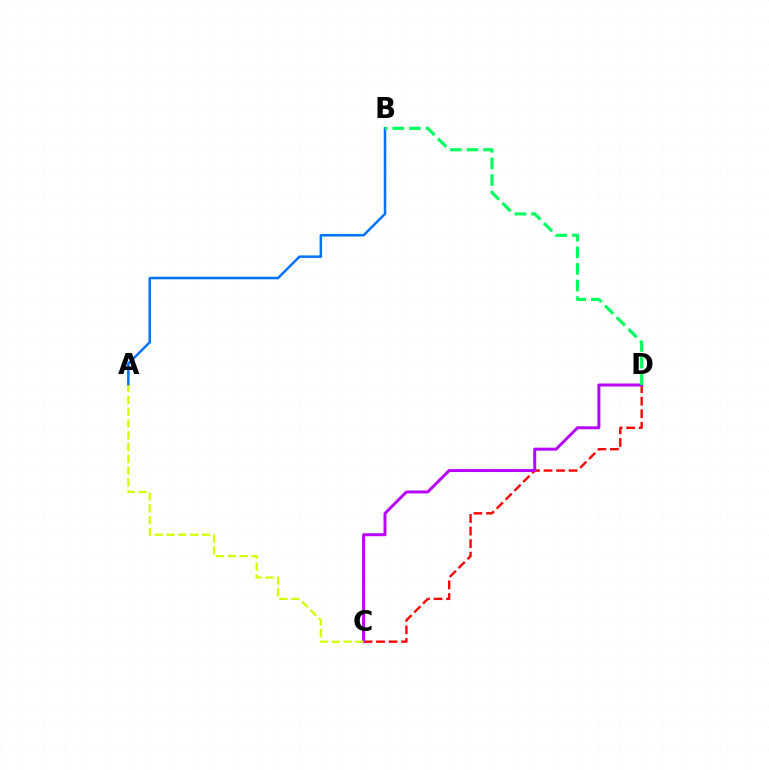{('C', 'D'): [{'color': '#ff0000', 'line_style': 'dashed', 'thickness': 1.7}, {'color': '#b900ff', 'line_style': 'solid', 'thickness': 2.14}], ('A', 'B'): [{'color': '#0074ff', 'line_style': 'solid', 'thickness': 1.8}], ('A', 'C'): [{'color': '#d1ff00', 'line_style': 'dashed', 'thickness': 1.6}], ('B', 'D'): [{'color': '#00ff5c', 'line_style': 'dashed', 'thickness': 2.26}]}